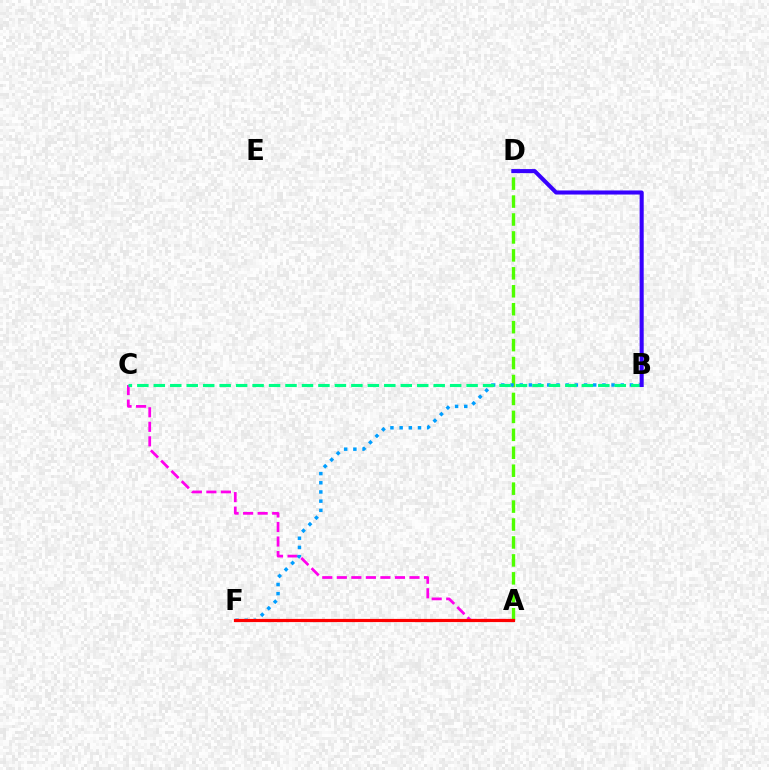{('A', 'C'): [{'color': '#ff00ed', 'line_style': 'dashed', 'thickness': 1.97}], ('A', 'F'): [{'color': '#ffd500', 'line_style': 'dashed', 'thickness': 2.09}, {'color': '#ff0000', 'line_style': 'solid', 'thickness': 2.3}], ('A', 'D'): [{'color': '#4fff00', 'line_style': 'dashed', 'thickness': 2.44}], ('B', 'F'): [{'color': '#009eff', 'line_style': 'dotted', 'thickness': 2.5}], ('B', 'C'): [{'color': '#00ff86', 'line_style': 'dashed', 'thickness': 2.24}], ('B', 'D'): [{'color': '#3700ff', 'line_style': 'solid', 'thickness': 2.93}]}